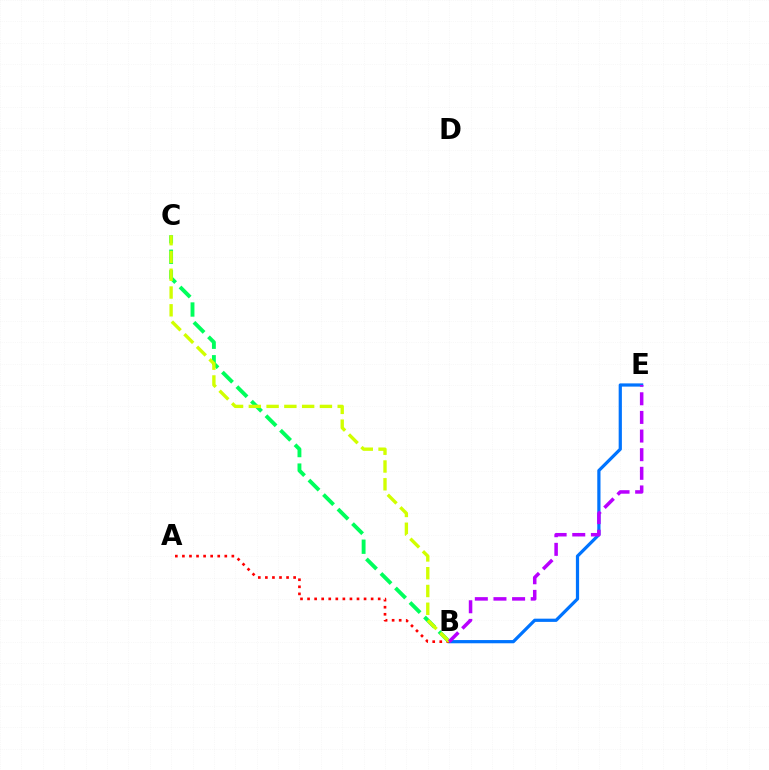{('B', 'E'): [{'color': '#0074ff', 'line_style': 'solid', 'thickness': 2.32}, {'color': '#b900ff', 'line_style': 'dashed', 'thickness': 2.53}], ('B', 'C'): [{'color': '#00ff5c', 'line_style': 'dashed', 'thickness': 2.79}, {'color': '#d1ff00', 'line_style': 'dashed', 'thickness': 2.41}], ('A', 'B'): [{'color': '#ff0000', 'line_style': 'dotted', 'thickness': 1.92}]}